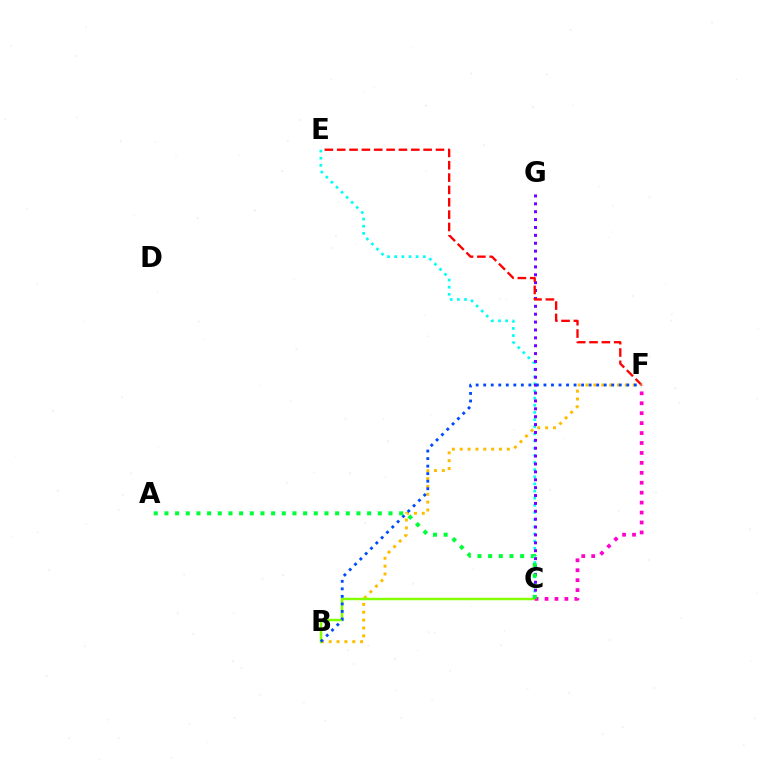{('C', 'E'): [{'color': '#00fff6', 'line_style': 'dotted', 'thickness': 1.94}], ('C', 'G'): [{'color': '#7200ff', 'line_style': 'dotted', 'thickness': 2.14}], ('E', 'F'): [{'color': '#ff0000', 'line_style': 'dashed', 'thickness': 1.68}], ('B', 'F'): [{'color': '#ffbd00', 'line_style': 'dotted', 'thickness': 2.13}, {'color': '#004bff', 'line_style': 'dotted', 'thickness': 2.05}], ('B', 'C'): [{'color': '#84ff00', 'line_style': 'solid', 'thickness': 1.79}], ('C', 'F'): [{'color': '#ff00cf', 'line_style': 'dotted', 'thickness': 2.7}], ('A', 'C'): [{'color': '#00ff39', 'line_style': 'dotted', 'thickness': 2.9}]}